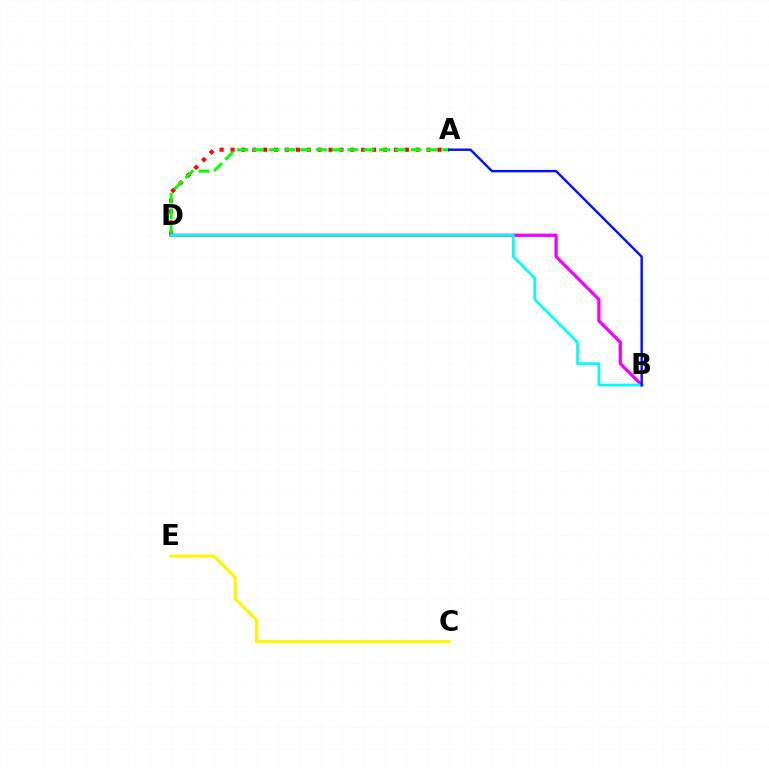{('A', 'D'): [{'color': '#ff0000', 'line_style': 'dotted', 'thickness': 2.96}, {'color': '#08ff00', 'line_style': 'dashed', 'thickness': 2.14}], ('B', 'D'): [{'color': '#ee00ff', 'line_style': 'solid', 'thickness': 2.35}, {'color': '#00fff6', 'line_style': 'solid', 'thickness': 1.94}], ('C', 'E'): [{'color': '#fcf500', 'line_style': 'solid', 'thickness': 2.21}], ('A', 'B'): [{'color': '#0010ff', 'line_style': 'solid', 'thickness': 1.72}]}